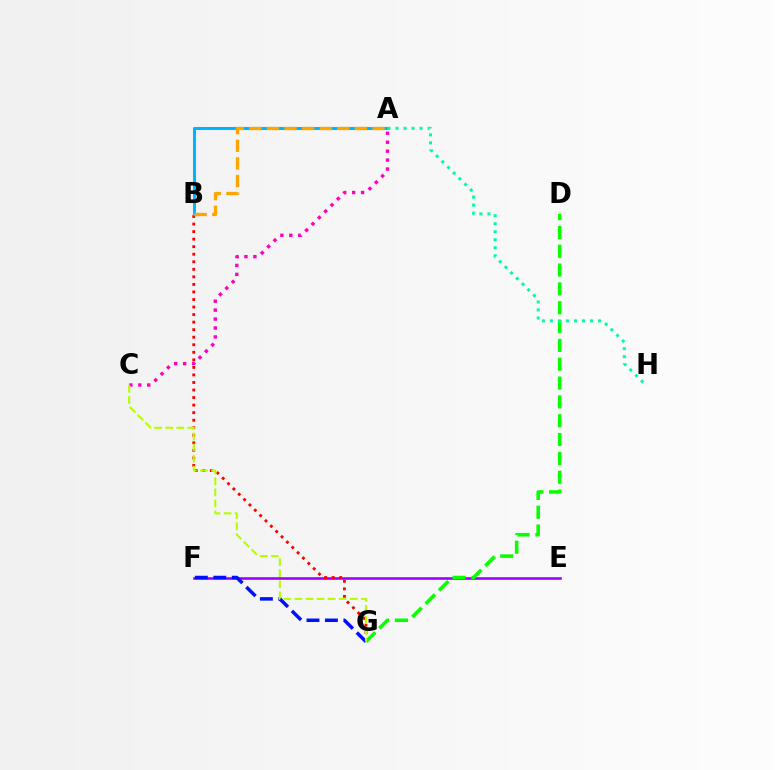{('E', 'F'): [{'color': '#9b00ff', 'line_style': 'solid', 'thickness': 1.85}], ('B', 'G'): [{'color': '#ff0000', 'line_style': 'dotted', 'thickness': 2.05}], ('D', 'G'): [{'color': '#08ff00', 'line_style': 'dashed', 'thickness': 2.56}], ('F', 'G'): [{'color': '#0010ff', 'line_style': 'dashed', 'thickness': 2.51}], ('A', 'B'): [{'color': '#00b5ff', 'line_style': 'solid', 'thickness': 2.2}, {'color': '#ffa500', 'line_style': 'dashed', 'thickness': 2.39}], ('A', 'C'): [{'color': '#ff00bd', 'line_style': 'dotted', 'thickness': 2.43}], ('C', 'G'): [{'color': '#b3ff00', 'line_style': 'dashed', 'thickness': 1.5}], ('A', 'H'): [{'color': '#00ff9d', 'line_style': 'dotted', 'thickness': 2.18}]}